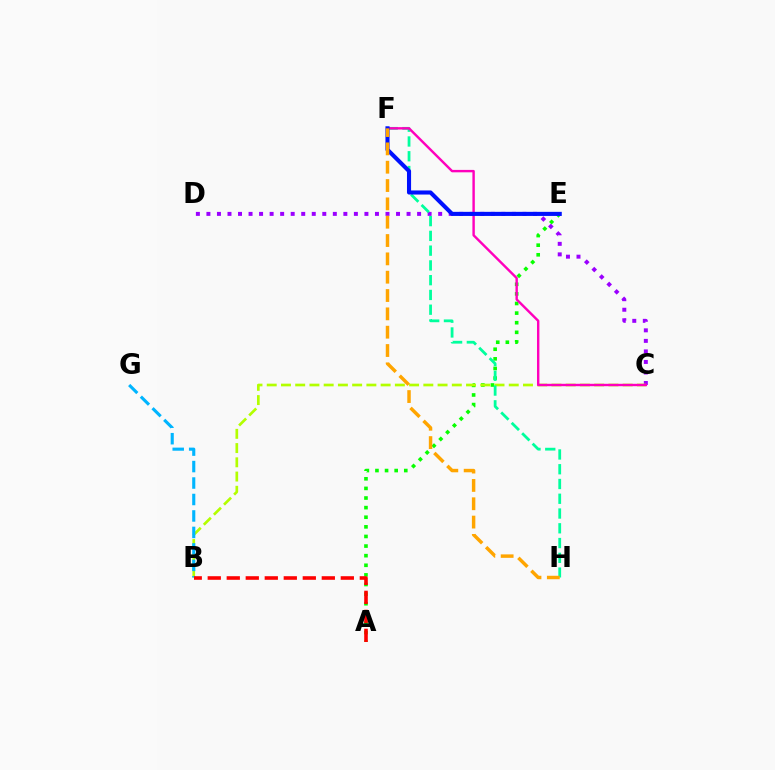{('A', 'E'): [{'color': '#08ff00', 'line_style': 'dotted', 'thickness': 2.61}], ('C', 'D'): [{'color': '#9b00ff', 'line_style': 'dotted', 'thickness': 2.86}], ('B', 'C'): [{'color': '#b3ff00', 'line_style': 'dashed', 'thickness': 1.93}], ('F', 'H'): [{'color': '#00ff9d', 'line_style': 'dashed', 'thickness': 2.01}, {'color': '#ffa500', 'line_style': 'dashed', 'thickness': 2.49}], ('B', 'G'): [{'color': '#00b5ff', 'line_style': 'dashed', 'thickness': 2.24}], ('C', 'F'): [{'color': '#ff00bd', 'line_style': 'solid', 'thickness': 1.74}], ('E', 'F'): [{'color': '#0010ff', 'line_style': 'solid', 'thickness': 2.95}], ('A', 'B'): [{'color': '#ff0000', 'line_style': 'dashed', 'thickness': 2.58}]}